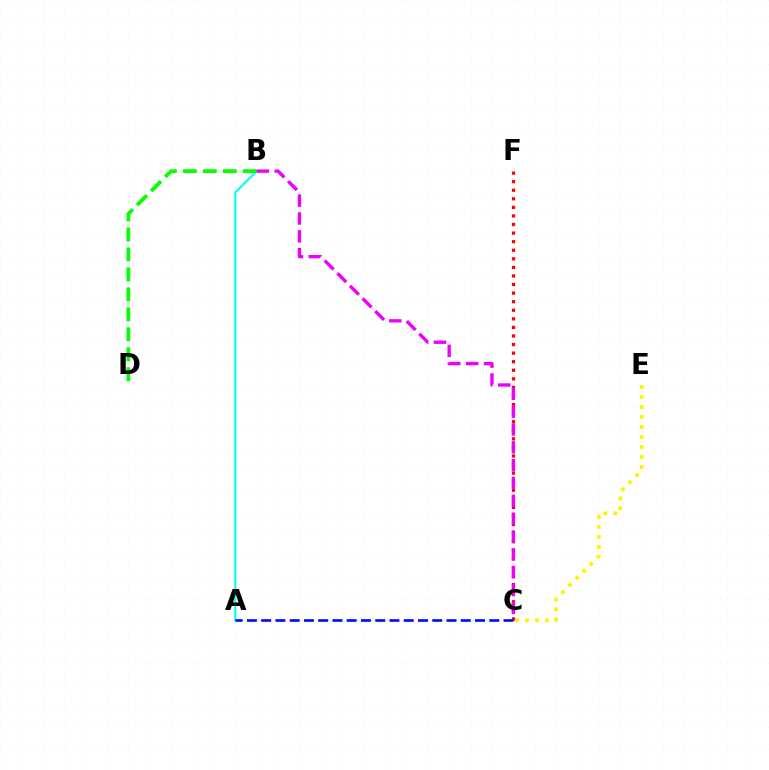{('A', 'B'): [{'color': '#00fff6', 'line_style': 'solid', 'thickness': 1.52}], ('B', 'D'): [{'color': '#08ff00', 'line_style': 'dashed', 'thickness': 2.71}], ('C', 'F'): [{'color': '#ff0000', 'line_style': 'dotted', 'thickness': 2.33}], ('B', 'C'): [{'color': '#ee00ff', 'line_style': 'dashed', 'thickness': 2.42}], ('C', 'E'): [{'color': '#fcf500', 'line_style': 'dotted', 'thickness': 2.72}], ('A', 'C'): [{'color': '#0010ff', 'line_style': 'dashed', 'thickness': 1.94}]}